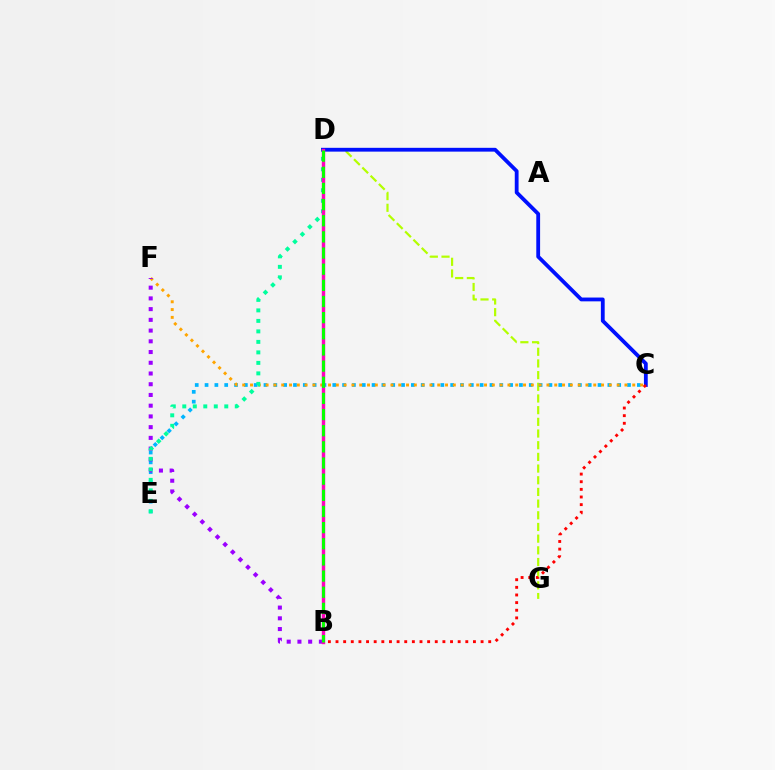{('D', 'G'): [{'color': '#b3ff00', 'line_style': 'dashed', 'thickness': 1.59}], ('C', 'E'): [{'color': '#00b5ff', 'line_style': 'dotted', 'thickness': 2.67}], ('C', 'D'): [{'color': '#0010ff', 'line_style': 'solid', 'thickness': 2.74}], ('C', 'F'): [{'color': '#ffa500', 'line_style': 'dotted', 'thickness': 2.12}], ('B', 'C'): [{'color': '#ff0000', 'line_style': 'dotted', 'thickness': 2.07}], ('B', 'F'): [{'color': '#9b00ff', 'line_style': 'dotted', 'thickness': 2.92}], ('D', 'E'): [{'color': '#00ff9d', 'line_style': 'dotted', 'thickness': 2.85}], ('B', 'D'): [{'color': '#ff00bd', 'line_style': 'solid', 'thickness': 2.44}, {'color': '#08ff00', 'line_style': 'dashed', 'thickness': 2.19}]}